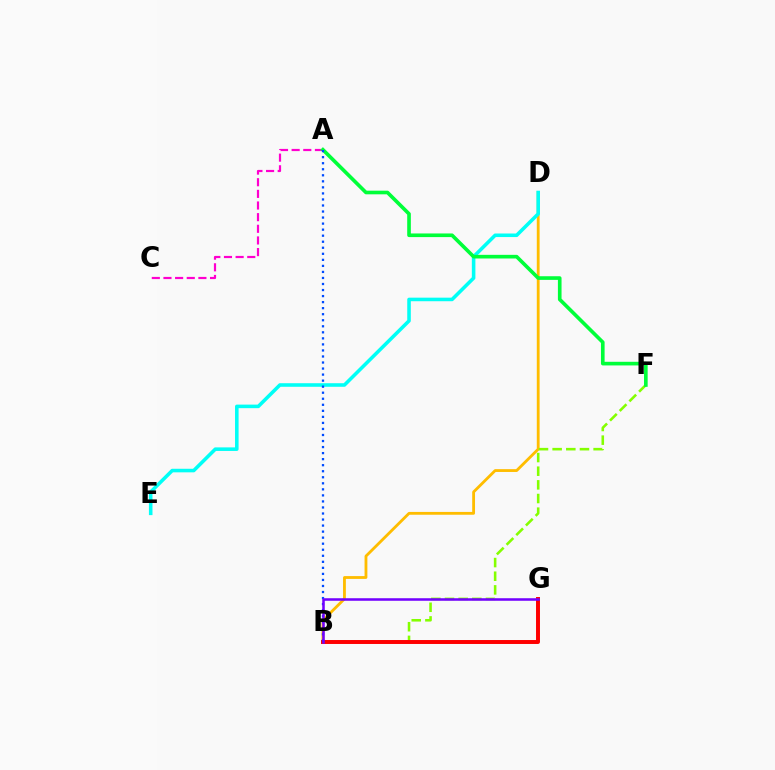{('B', 'D'): [{'color': '#ffbd00', 'line_style': 'solid', 'thickness': 2.03}], ('A', 'C'): [{'color': '#ff00cf', 'line_style': 'dashed', 'thickness': 1.58}], ('D', 'E'): [{'color': '#00fff6', 'line_style': 'solid', 'thickness': 2.57}], ('B', 'F'): [{'color': '#84ff00', 'line_style': 'dashed', 'thickness': 1.86}], ('B', 'G'): [{'color': '#ff0000', 'line_style': 'solid', 'thickness': 2.84}, {'color': '#7200ff', 'line_style': 'solid', 'thickness': 1.83}], ('A', 'F'): [{'color': '#00ff39', 'line_style': 'solid', 'thickness': 2.62}], ('A', 'B'): [{'color': '#004bff', 'line_style': 'dotted', 'thickness': 1.64}]}